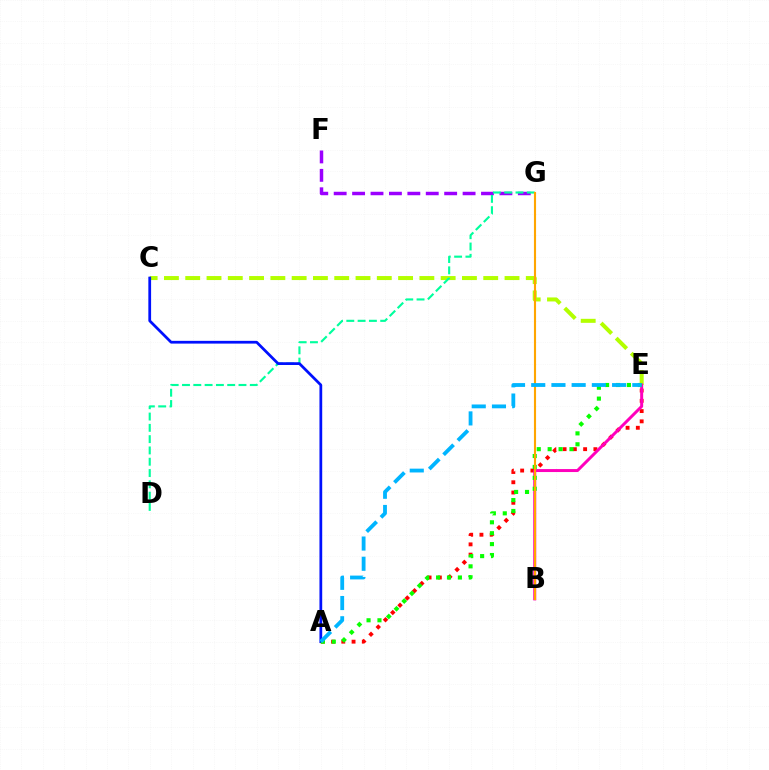{('F', 'G'): [{'color': '#9b00ff', 'line_style': 'dashed', 'thickness': 2.5}], ('A', 'E'): [{'color': '#ff0000', 'line_style': 'dotted', 'thickness': 2.79}, {'color': '#08ff00', 'line_style': 'dotted', 'thickness': 2.96}, {'color': '#00b5ff', 'line_style': 'dashed', 'thickness': 2.75}], ('C', 'E'): [{'color': '#b3ff00', 'line_style': 'dashed', 'thickness': 2.89}], ('B', 'E'): [{'color': '#ff00bd', 'line_style': 'solid', 'thickness': 2.14}], ('D', 'G'): [{'color': '#00ff9d', 'line_style': 'dashed', 'thickness': 1.54}], ('A', 'C'): [{'color': '#0010ff', 'line_style': 'solid', 'thickness': 1.98}], ('B', 'G'): [{'color': '#ffa500', 'line_style': 'solid', 'thickness': 1.53}]}